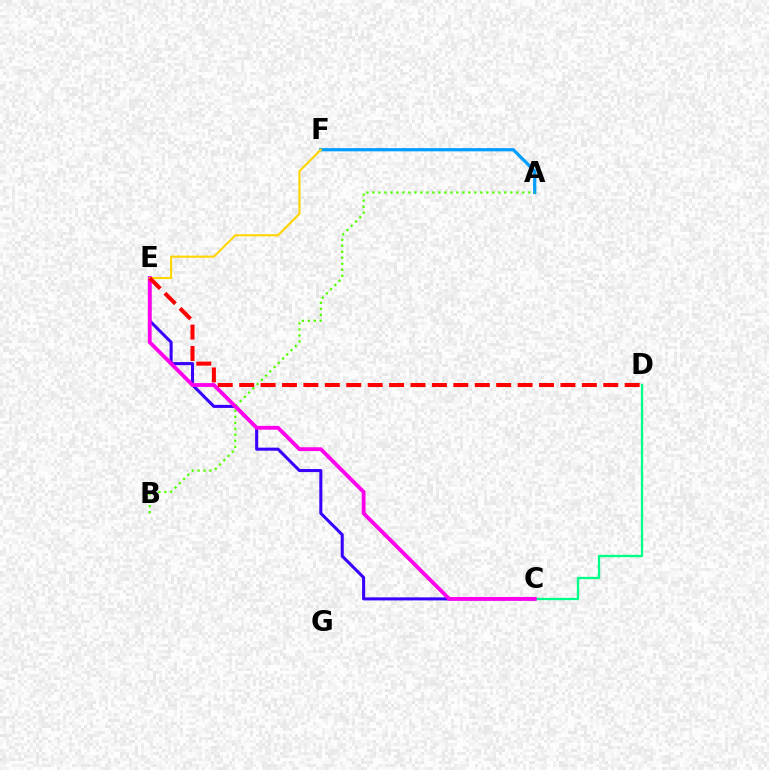{('C', 'E'): [{'color': '#3700ff', 'line_style': 'solid', 'thickness': 2.19}, {'color': '#ff00ed', 'line_style': 'solid', 'thickness': 2.75}], ('C', 'D'): [{'color': '#00ff86', 'line_style': 'solid', 'thickness': 1.65}], ('A', 'F'): [{'color': '#009eff', 'line_style': 'solid', 'thickness': 2.32}], ('A', 'B'): [{'color': '#4fff00', 'line_style': 'dotted', 'thickness': 1.63}], ('E', 'F'): [{'color': '#ffd500', 'line_style': 'solid', 'thickness': 1.52}], ('D', 'E'): [{'color': '#ff0000', 'line_style': 'dashed', 'thickness': 2.91}]}